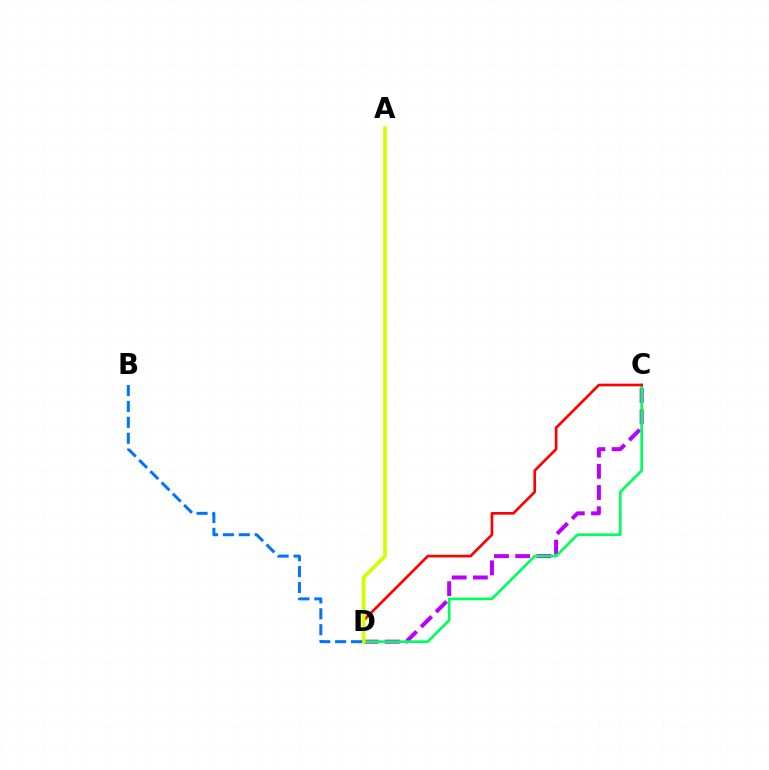{('C', 'D'): [{'color': '#b900ff', 'line_style': 'dashed', 'thickness': 2.88}, {'color': '#00ff5c', 'line_style': 'solid', 'thickness': 1.95}, {'color': '#ff0000', 'line_style': 'solid', 'thickness': 1.92}], ('A', 'D'): [{'color': '#d1ff00', 'line_style': 'solid', 'thickness': 2.67}], ('B', 'D'): [{'color': '#0074ff', 'line_style': 'dashed', 'thickness': 2.16}]}